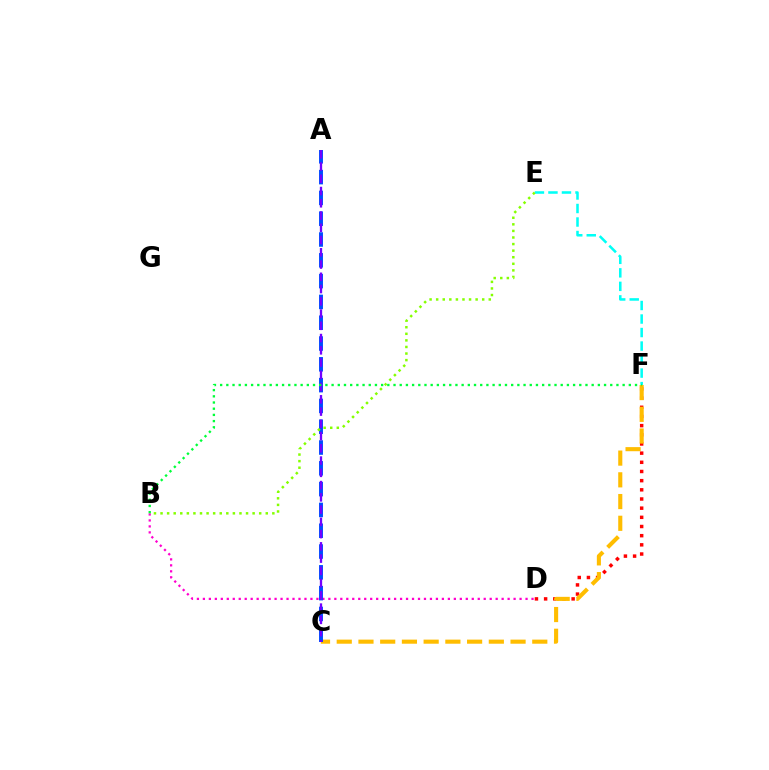{('B', 'D'): [{'color': '#ff00cf', 'line_style': 'dotted', 'thickness': 1.62}], ('D', 'F'): [{'color': '#ff0000', 'line_style': 'dotted', 'thickness': 2.49}], ('C', 'F'): [{'color': '#ffbd00', 'line_style': 'dashed', 'thickness': 2.95}], ('A', 'C'): [{'color': '#004bff', 'line_style': 'dashed', 'thickness': 2.83}, {'color': '#7200ff', 'line_style': 'dashed', 'thickness': 1.66}], ('E', 'F'): [{'color': '#00fff6', 'line_style': 'dashed', 'thickness': 1.84}], ('B', 'E'): [{'color': '#84ff00', 'line_style': 'dotted', 'thickness': 1.79}], ('B', 'F'): [{'color': '#00ff39', 'line_style': 'dotted', 'thickness': 1.68}]}